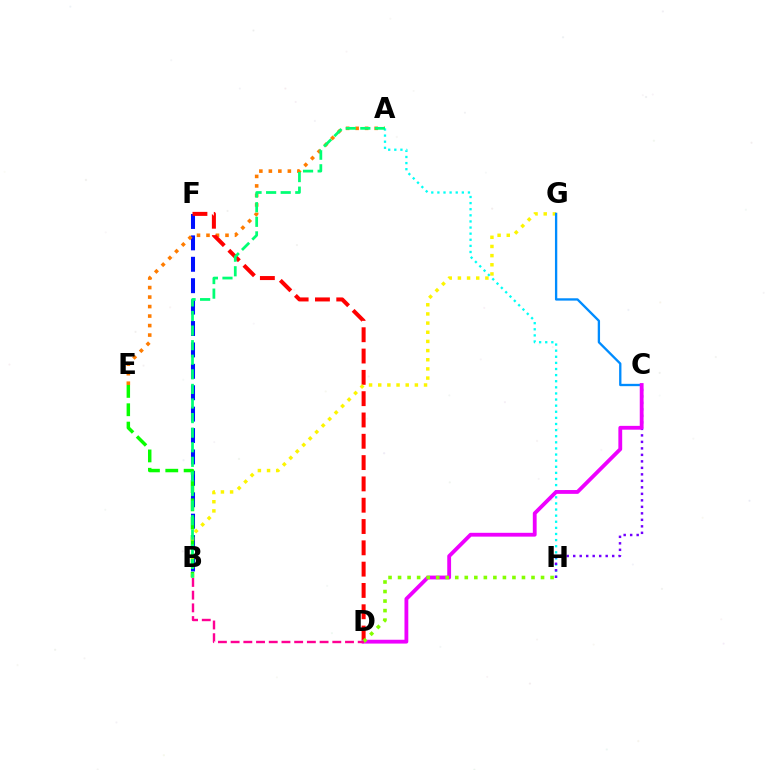{('B', 'F'): [{'color': '#0010ff', 'line_style': 'dashed', 'thickness': 2.91}], ('B', 'E'): [{'color': '#08ff00', 'line_style': 'dashed', 'thickness': 2.49}], ('A', 'E'): [{'color': '#ff7c00', 'line_style': 'dotted', 'thickness': 2.58}], ('D', 'F'): [{'color': '#ff0000', 'line_style': 'dashed', 'thickness': 2.89}], ('B', 'G'): [{'color': '#fcf500', 'line_style': 'dotted', 'thickness': 2.49}], ('A', 'H'): [{'color': '#00fff6', 'line_style': 'dotted', 'thickness': 1.66}], ('C', 'H'): [{'color': '#7200ff', 'line_style': 'dotted', 'thickness': 1.77}], ('C', 'G'): [{'color': '#008cff', 'line_style': 'solid', 'thickness': 1.68}], ('A', 'B'): [{'color': '#00ff74', 'line_style': 'dashed', 'thickness': 1.98}], ('C', 'D'): [{'color': '#ee00ff', 'line_style': 'solid', 'thickness': 2.75}], ('D', 'H'): [{'color': '#84ff00', 'line_style': 'dotted', 'thickness': 2.59}], ('B', 'D'): [{'color': '#ff0094', 'line_style': 'dashed', 'thickness': 1.73}]}